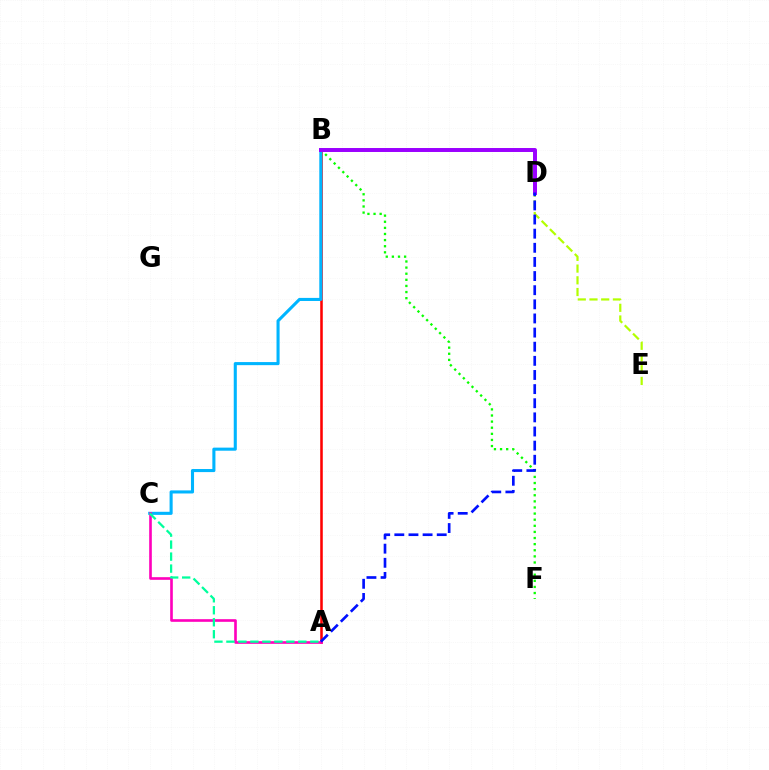{('A', 'B'): [{'color': '#ff0000', 'line_style': 'solid', 'thickness': 1.84}], ('B', 'F'): [{'color': '#08ff00', 'line_style': 'dotted', 'thickness': 1.66}], ('B', 'C'): [{'color': '#00b5ff', 'line_style': 'solid', 'thickness': 2.22}], ('B', 'D'): [{'color': '#ffa500', 'line_style': 'dotted', 'thickness': 1.53}, {'color': '#9b00ff', 'line_style': 'solid', 'thickness': 2.85}], ('A', 'C'): [{'color': '#ff00bd', 'line_style': 'solid', 'thickness': 1.9}, {'color': '#00ff9d', 'line_style': 'dashed', 'thickness': 1.63}], ('D', 'E'): [{'color': '#b3ff00', 'line_style': 'dashed', 'thickness': 1.59}], ('A', 'D'): [{'color': '#0010ff', 'line_style': 'dashed', 'thickness': 1.92}]}